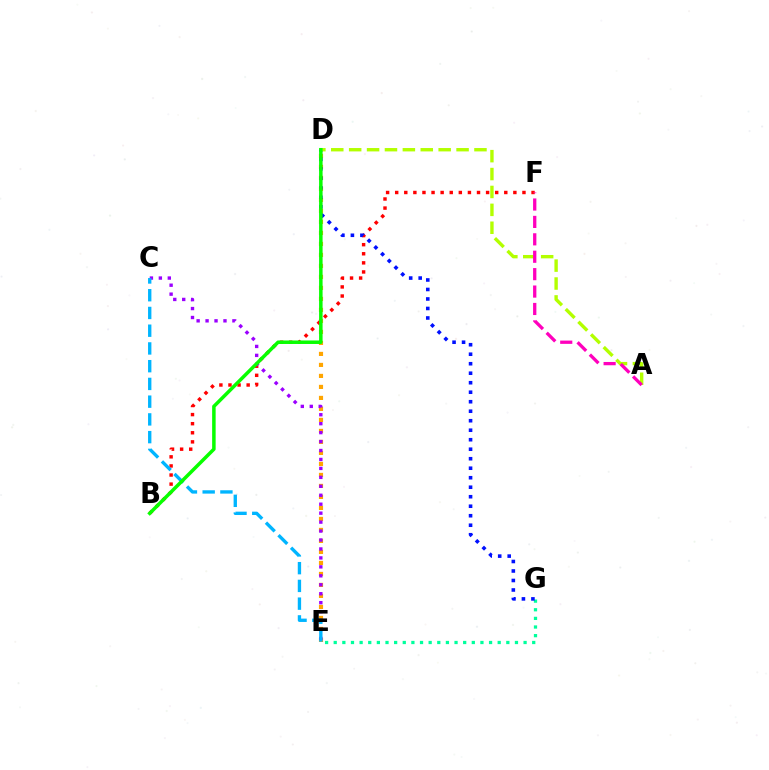{('E', 'G'): [{'color': '#00ff9d', 'line_style': 'dotted', 'thickness': 2.34}], ('D', 'E'): [{'color': '#ffa500', 'line_style': 'dotted', 'thickness': 2.99}], ('B', 'F'): [{'color': '#ff0000', 'line_style': 'dotted', 'thickness': 2.47}], ('D', 'G'): [{'color': '#0010ff', 'line_style': 'dotted', 'thickness': 2.58}], ('C', 'E'): [{'color': '#9b00ff', 'line_style': 'dotted', 'thickness': 2.43}, {'color': '#00b5ff', 'line_style': 'dashed', 'thickness': 2.41}], ('A', 'D'): [{'color': '#b3ff00', 'line_style': 'dashed', 'thickness': 2.43}], ('A', 'F'): [{'color': '#ff00bd', 'line_style': 'dashed', 'thickness': 2.37}], ('B', 'D'): [{'color': '#08ff00', 'line_style': 'solid', 'thickness': 2.52}]}